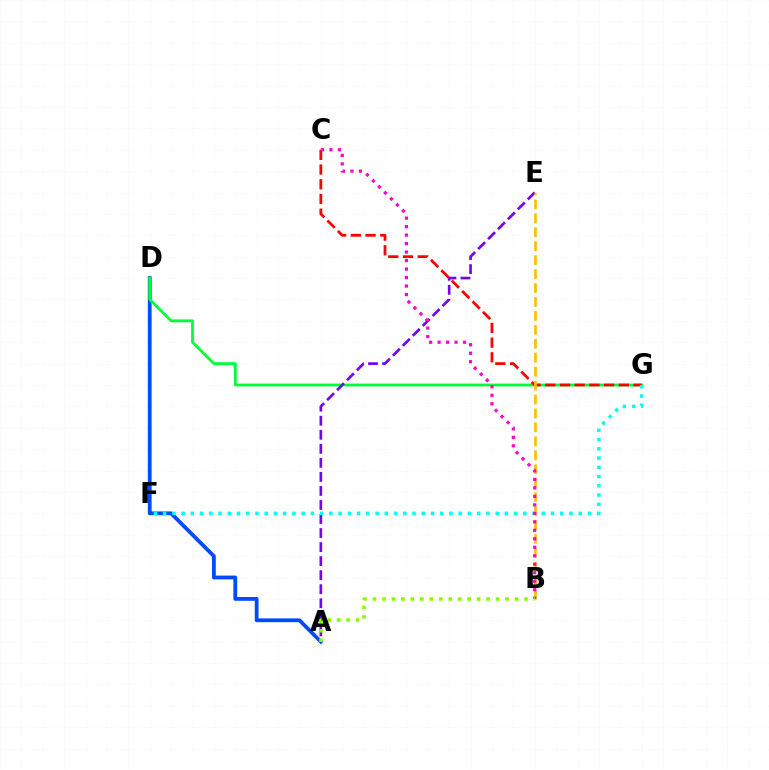{('A', 'D'): [{'color': '#004bff', 'line_style': 'solid', 'thickness': 2.74}], ('D', 'G'): [{'color': '#00ff39', 'line_style': 'solid', 'thickness': 2.03}], ('A', 'E'): [{'color': '#7200ff', 'line_style': 'dashed', 'thickness': 1.91}], ('C', 'G'): [{'color': '#ff0000', 'line_style': 'dashed', 'thickness': 2.0}], ('F', 'G'): [{'color': '#00fff6', 'line_style': 'dotted', 'thickness': 2.51}], ('B', 'E'): [{'color': '#ffbd00', 'line_style': 'dashed', 'thickness': 1.89}], ('B', 'C'): [{'color': '#ff00cf', 'line_style': 'dotted', 'thickness': 2.31}], ('A', 'B'): [{'color': '#84ff00', 'line_style': 'dotted', 'thickness': 2.57}]}